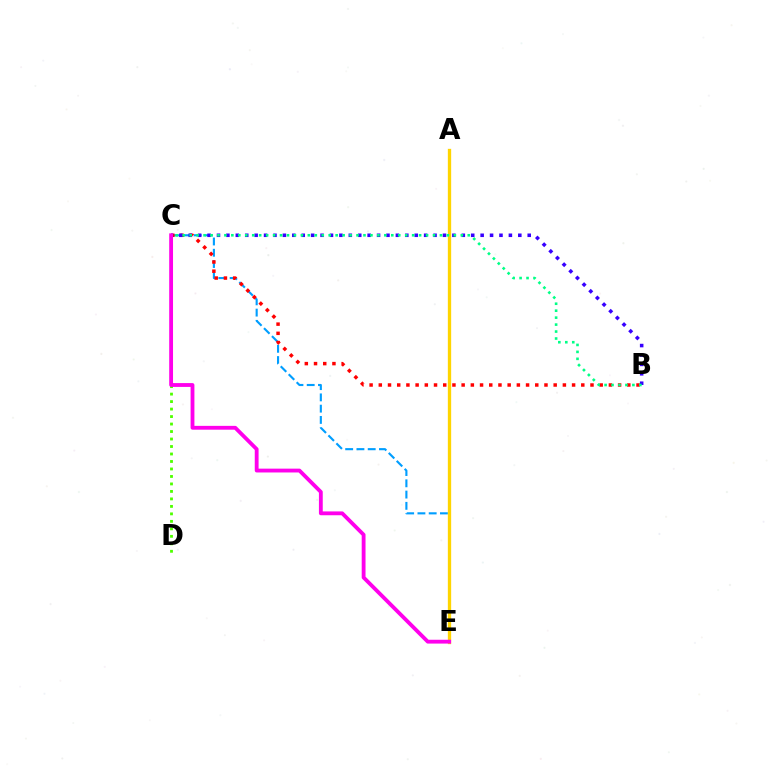{('C', 'E'): [{'color': '#009eff', 'line_style': 'dashed', 'thickness': 1.53}, {'color': '#ff00ed', 'line_style': 'solid', 'thickness': 2.76}], ('B', 'C'): [{'color': '#ff0000', 'line_style': 'dotted', 'thickness': 2.5}, {'color': '#3700ff', 'line_style': 'dotted', 'thickness': 2.56}, {'color': '#00ff86', 'line_style': 'dotted', 'thickness': 1.89}], ('A', 'E'): [{'color': '#ffd500', 'line_style': 'solid', 'thickness': 2.39}], ('C', 'D'): [{'color': '#4fff00', 'line_style': 'dotted', 'thickness': 2.03}]}